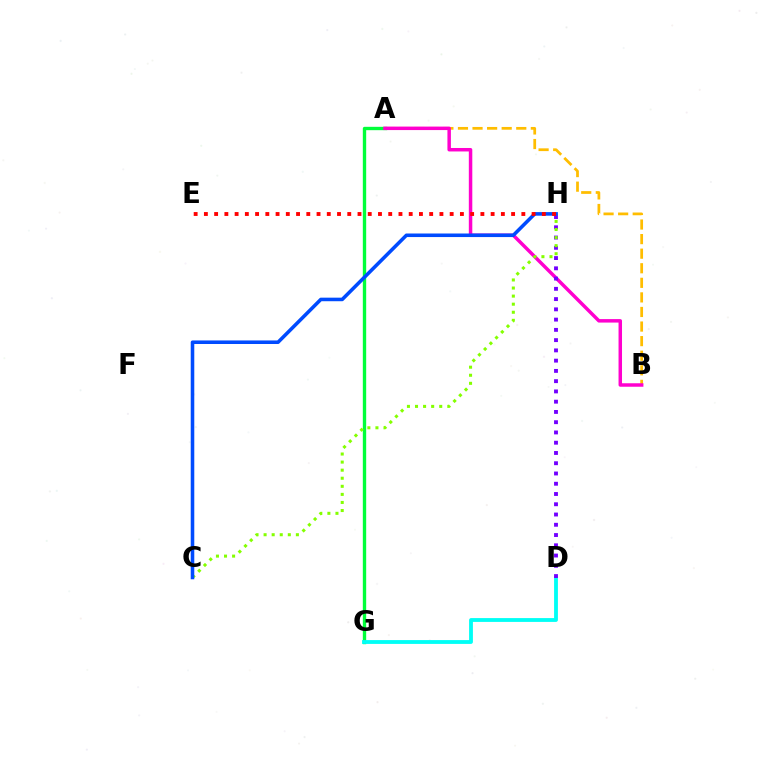{('A', 'G'): [{'color': '#00ff39', 'line_style': 'solid', 'thickness': 2.42}], ('A', 'B'): [{'color': '#ffbd00', 'line_style': 'dashed', 'thickness': 1.98}, {'color': '#ff00cf', 'line_style': 'solid', 'thickness': 2.5}], ('D', 'G'): [{'color': '#00fff6', 'line_style': 'solid', 'thickness': 2.75}], ('D', 'H'): [{'color': '#7200ff', 'line_style': 'dotted', 'thickness': 2.79}], ('C', 'H'): [{'color': '#84ff00', 'line_style': 'dotted', 'thickness': 2.19}, {'color': '#004bff', 'line_style': 'solid', 'thickness': 2.57}], ('E', 'H'): [{'color': '#ff0000', 'line_style': 'dotted', 'thickness': 2.78}]}